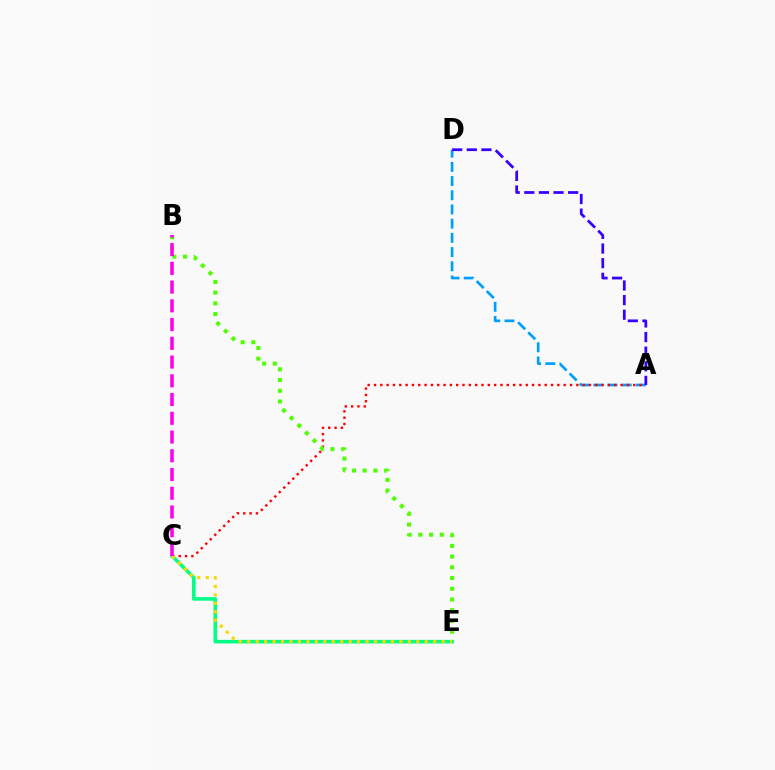{('A', 'D'): [{'color': '#009eff', 'line_style': 'dashed', 'thickness': 1.93}, {'color': '#3700ff', 'line_style': 'dashed', 'thickness': 1.99}], ('A', 'C'): [{'color': '#ff0000', 'line_style': 'dotted', 'thickness': 1.72}], ('B', 'E'): [{'color': '#4fff00', 'line_style': 'dotted', 'thickness': 2.91}], ('C', 'E'): [{'color': '#00ff86', 'line_style': 'solid', 'thickness': 2.59}, {'color': '#ffd500', 'line_style': 'dotted', 'thickness': 2.3}], ('B', 'C'): [{'color': '#ff00ed', 'line_style': 'dashed', 'thickness': 2.55}]}